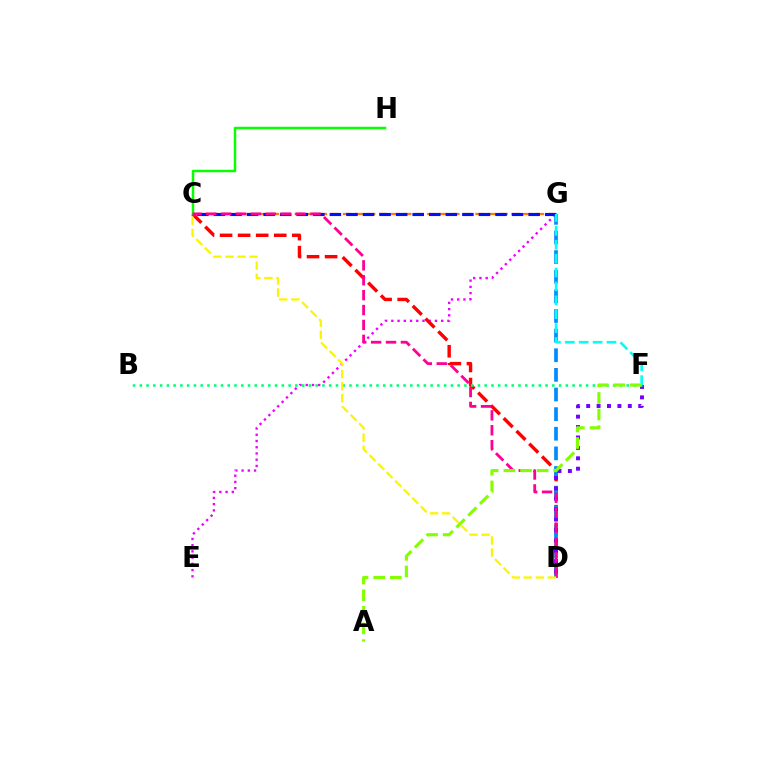{('E', 'G'): [{'color': '#ee00ff', 'line_style': 'dotted', 'thickness': 1.69}], ('C', 'G'): [{'color': '#ff7c00', 'line_style': 'dashed', 'thickness': 1.64}, {'color': '#0010ff', 'line_style': 'dashed', 'thickness': 2.25}], ('C', 'D'): [{'color': '#ff0000', 'line_style': 'dashed', 'thickness': 2.45}, {'color': '#ff0094', 'line_style': 'dashed', 'thickness': 2.02}, {'color': '#fcf500', 'line_style': 'dashed', 'thickness': 1.64}], ('D', 'G'): [{'color': '#008cff', 'line_style': 'dashed', 'thickness': 2.67}], ('D', 'F'): [{'color': '#7200ff', 'line_style': 'dotted', 'thickness': 2.83}], ('B', 'F'): [{'color': '#00ff74', 'line_style': 'dotted', 'thickness': 1.84}], ('C', 'H'): [{'color': '#08ff00', 'line_style': 'solid', 'thickness': 1.8}], ('F', 'G'): [{'color': '#00fff6', 'line_style': 'dashed', 'thickness': 1.89}], ('A', 'F'): [{'color': '#84ff00', 'line_style': 'dashed', 'thickness': 2.26}]}